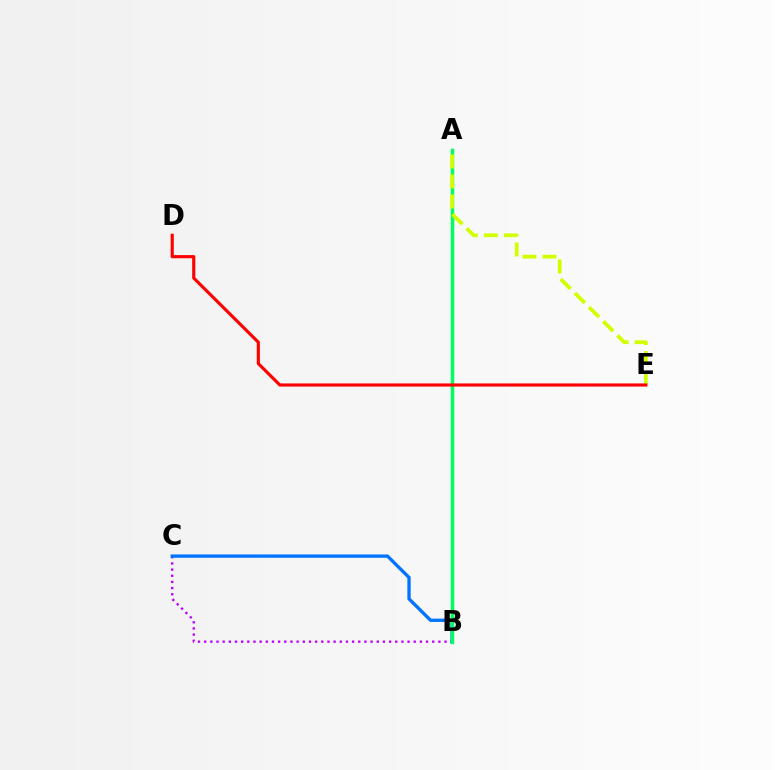{('B', 'C'): [{'color': '#b900ff', 'line_style': 'dotted', 'thickness': 1.67}, {'color': '#0074ff', 'line_style': 'solid', 'thickness': 2.4}], ('A', 'B'): [{'color': '#00ff5c', 'line_style': 'solid', 'thickness': 2.49}], ('A', 'E'): [{'color': '#d1ff00', 'line_style': 'dashed', 'thickness': 2.72}], ('D', 'E'): [{'color': '#ff0000', 'line_style': 'solid', 'thickness': 2.26}]}